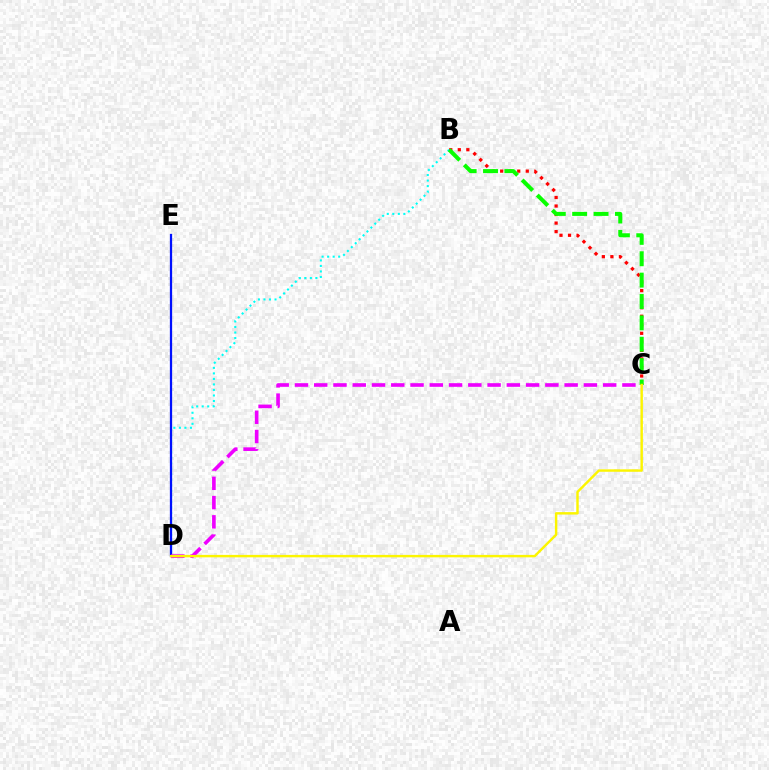{('B', 'D'): [{'color': '#00fff6', 'line_style': 'dotted', 'thickness': 1.5}], ('D', 'E'): [{'color': '#0010ff', 'line_style': 'solid', 'thickness': 1.63}], ('B', 'C'): [{'color': '#ff0000', 'line_style': 'dotted', 'thickness': 2.32}, {'color': '#08ff00', 'line_style': 'dashed', 'thickness': 2.9}], ('C', 'D'): [{'color': '#ee00ff', 'line_style': 'dashed', 'thickness': 2.62}, {'color': '#fcf500', 'line_style': 'solid', 'thickness': 1.75}]}